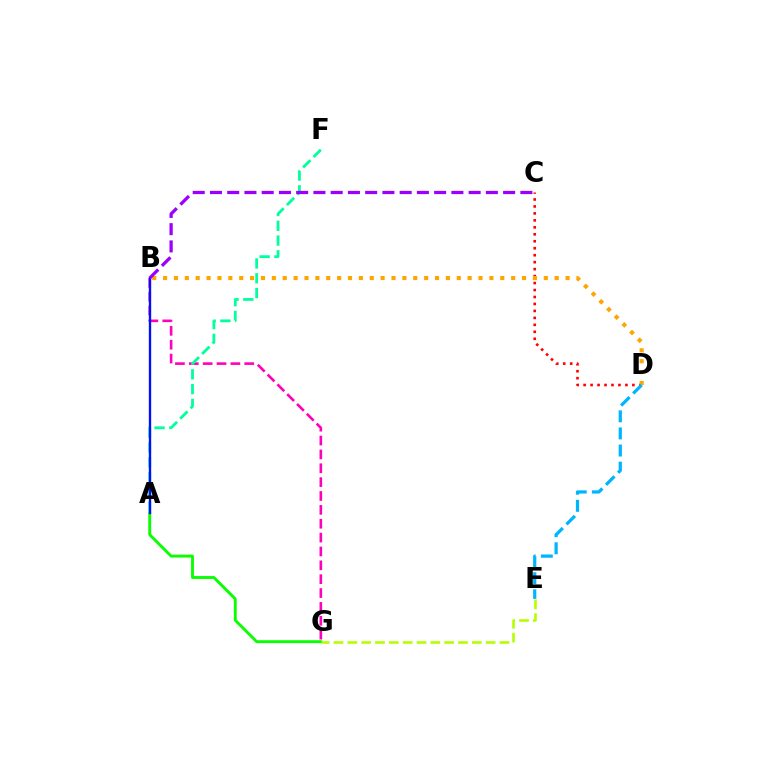{('B', 'G'): [{'color': '#ff00bd', 'line_style': 'dashed', 'thickness': 1.88}], ('C', 'D'): [{'color': '#ff0000', 'line_style': 'dotted', 'thickness': 1.89}], ('A', 'G'): [{'color': '#08ff00', 'line_style': 'solid', 'thickness': 2.08}], ('A', 'F'): [{'color': '#00ff9d', 'line_style': 'dashed', 'thickness': 2.01}], ('B', 'D'): [{'color': '#ffa500', 'line_style': 'dotted', 'thickness': 2.96}], ('E', 'G'): [{'color': '#b3ff00', 'line_style': 'dashed', 'thickness': 1.88}], ('D', 'E'): [{'color': '#00b5ff', 'line_style': 'dashed', 'thickness': 2.32}], ('A', 'B'): [{'color': '#0010ff', 'line_style': 'solid', 'thickness': 1.69}], ('B', 'C'): [{'color': '#9b00ff', 'line_style': 'dashed', 'thickness': 2.34}]}